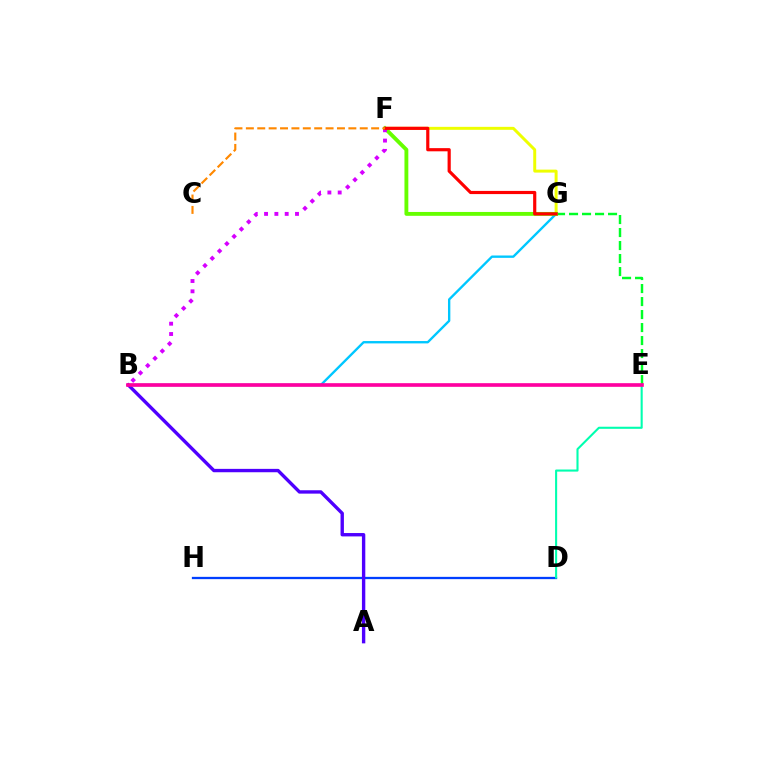{('F', 'G'): [{'color': '#eeff00', 'line_style': 'solid', 'thickness': 2.14}, {'color': '#66ff00', 'line_style': 'solid', 'thickness': 2.78}, {'color': '#ff0000', 'line_style': 'solid', 'thickness': 2.28}], ('D', 'H'): [{'color': '#003fff', 'line_style': 'solid', 'thickness': 1.65}], ('D', 'E'): [{'color': '#00ffaf', 'line_style': 'solid', 'thickness': 1.5}], ('B', 'G'): [{'color': '#00c7ff', 'line_style': 'solid', 'thickness': 1.7}], ('E', 'G'): [{'color': '#00ff27', 'line_style': 'dashed', 'thickness': 1.77}], ('A', 'B'): [{'color': '#4f00ff', 'line_style': 'solid', 'thickness': 2.43}], ('B', 'E'): [{'color': '#ff00a0', 'line_style': 'solid', 'thickness': 2.63}], ('B', 'F'): [{'color': '#d600ff', 'line_style': 'dotted', 'thickness': 2.8}], ('C', 'F'): [{'color': '#ff8800', 'line_style': 'dashed', 'thickness': 1.55}]}